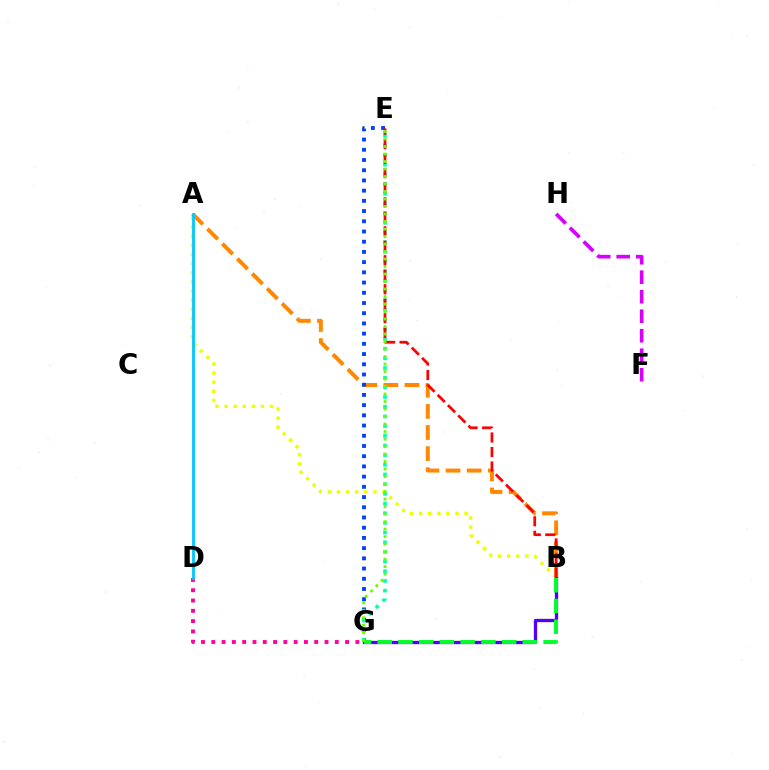{('A', 'B'): [{'color': '#eeff00', 'line_style': 'dotted', 'thickness': 2.47}, {'color': '#ff8800', 'line_style': 'dashed', 'thickness': 2.87}], ('D', 'G'): [{'color': '#ff00a0', 'line_style': 'dotted', 'thickness': 2.8}], ('E', 'G'): [{'color': '#003fff', 'line_style': 'dotted', 'thickness': 2.78}, {'color': '#00ffaf', 'line_style': 'dotted', 'thickness': 2.63}, {'color': '#66ff00', 'line_style': 'dotted', 'thickness': 2.04}], ('B', 'G'): [{'color': '#4f00ff', 'line_style': 'solid', 'thickness': 2.38}, {'color': '#00ff27', 'line_style': 'dashed', 'thickness': 2.82}], ('B', 'E'): [{'color': '#ff0000', 'line_style': 'dashed', 'thickness': 1.97}], ('A', 'D'): [{'color': '#00c7ff', 'line_style': 'solid', 'thickness': 2.02}], ('F', 'H'): [{'color': '#d600ff', 'line_style': 'dashed', 'thickness': 2.65}]}